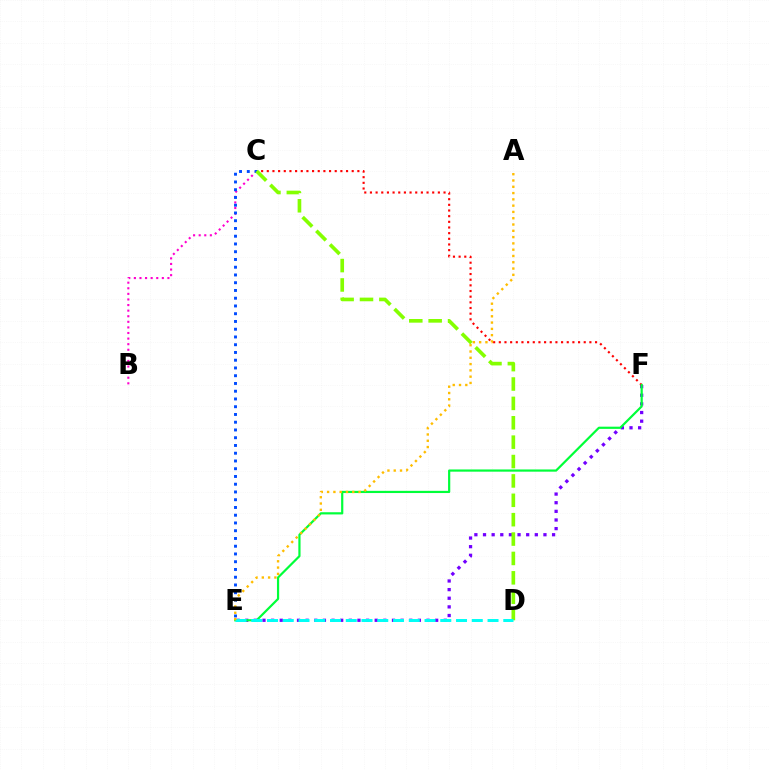{('E', 'F'): [{'color': '#7200ff', 'line_style': 'dotted', 'thickness': 2.35}, {'color': '#00ff39', 'line_style': 'solid', 'thickness': 1.58}], ('C', 'F'): [{'color': '#ff0000', 'line_style': 'dotted', 'thickness': 1.54}], ('B', 'C'): [{'color': '#ff00cf', 'line_style': 'dotted', 'thickness': 1.52}], ('C', 'E'): [{'color': '#004bff', 'line_style': 'dotted', 'thickness': 2.11}], ('C', 'D'): [{'color': '#84ff00', 'line_style': 'dashed', 'thickness': 2.63}], ('D', 'E'): [{'color': '#00fff6', 'line_style': 'dashed', 'thickness': 2.14}], ('A', 'E'): [{'color': '#ffbd00', 'line_style': 'dotted', 'thickness': 1.71}]}